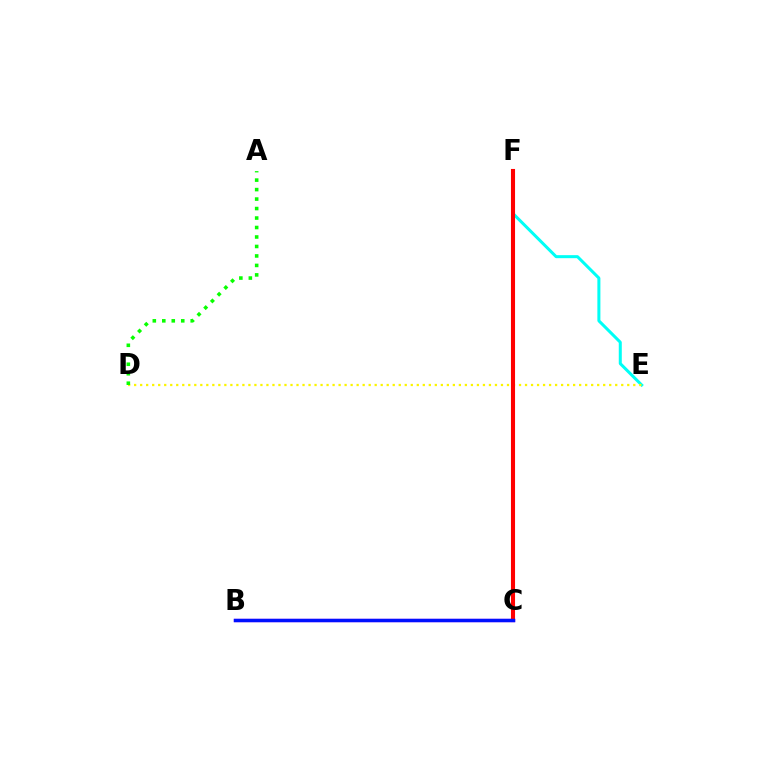{('E', 'F'): [{'color': '#00fff6', 'line_style': 'solid', 'thickness': 2.18}], ('B', 'C'): [{'color': '#ee00ff', 'line_style': 'solid', 'thickness': 2.34}, {'color': '#0010ff', 'line_style': 'solid', 'thickness': 2.49}], ('D', 'E'): [{'color': '#fcf500', 'line_style': 'dotted', 'thickness': 1.63}], ('C', 'F'): [{'color': '#ff0000', 'line_style': 'solid', 'thickness': 2.94}], ('A', 'D'): [{'color': '#08ff00', 'line_style': 'dotted', 'thickness': 2.58}]}